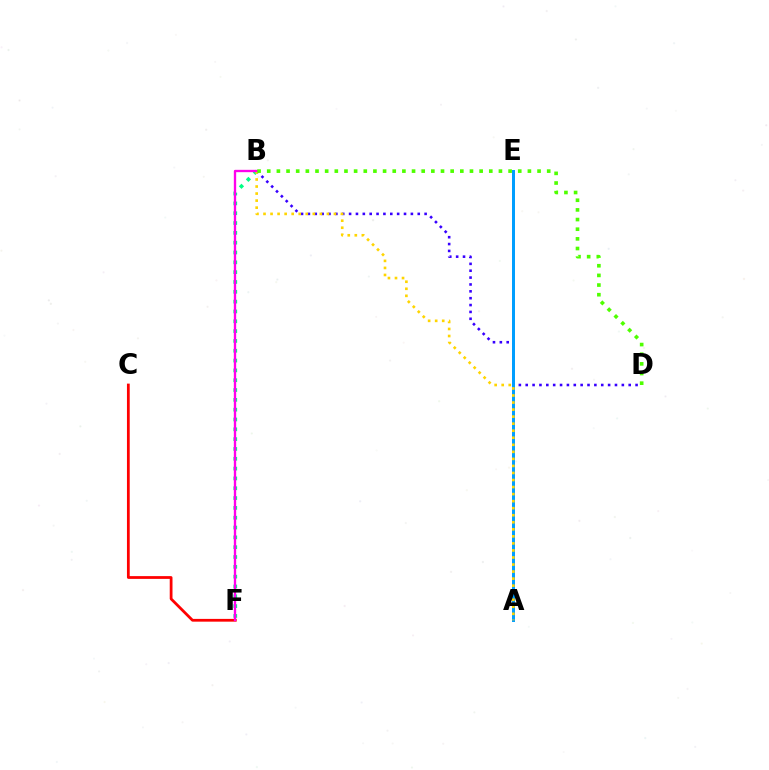{('C', 'F'): [{'color': '#ff0000', 'line_style': 'solid', 'thickness': 1.99}], ('B', 'D'): [{'color': '#3700ff', 'line_style': 'dotted', 'thickness': 1.87}, {'color': '#4fff00', 'line_style': 'dotted', 'thickness': 2.62}], ('A', 'E'): [{'color': '#009eff', 'line_style': 'solid', 'thickness': 2.15}], ('B', 'F'): [{'color': '#00ff86', 'line_style': 'dotted', 'thickness': 2.67}, {'color': '#ff00ed', 'line_style': 'solid', 'thickness': 1.68}], ('A', 'B'): [{'color': '#ffd500', 'line_style': 'dotted', 'thickness': 1.91}]}